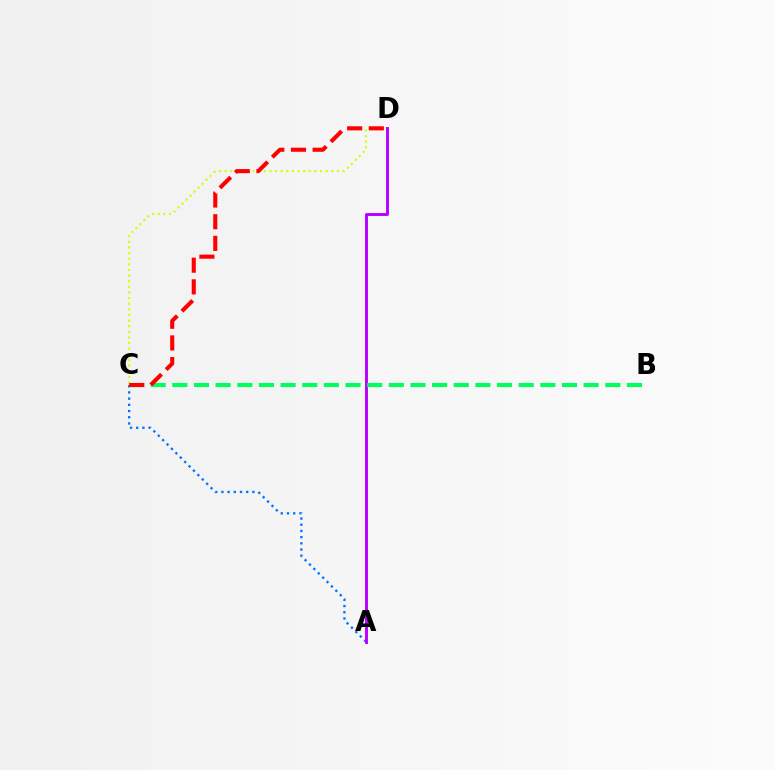{('C', 'D'): [{'color': '#d1ff00', 'line_style': 'dotted', 'thickness': 1.53}, {'color': '#ff0000', 'line_style': 'dashed', 'thickness': 2.94}], ('A', 'C'): [{'color': '#0074ff', 'line_style': 'dotted', 'thickness': 1.68}], ('A', 'D'): [{'color': '#b900ff', 'line_style': 'solid', 'thickness': 2.09}], ('B', 'C'): [{'color': '#00ff5c', 'line_style': 'dashed', 'thickness': 2.94}]}